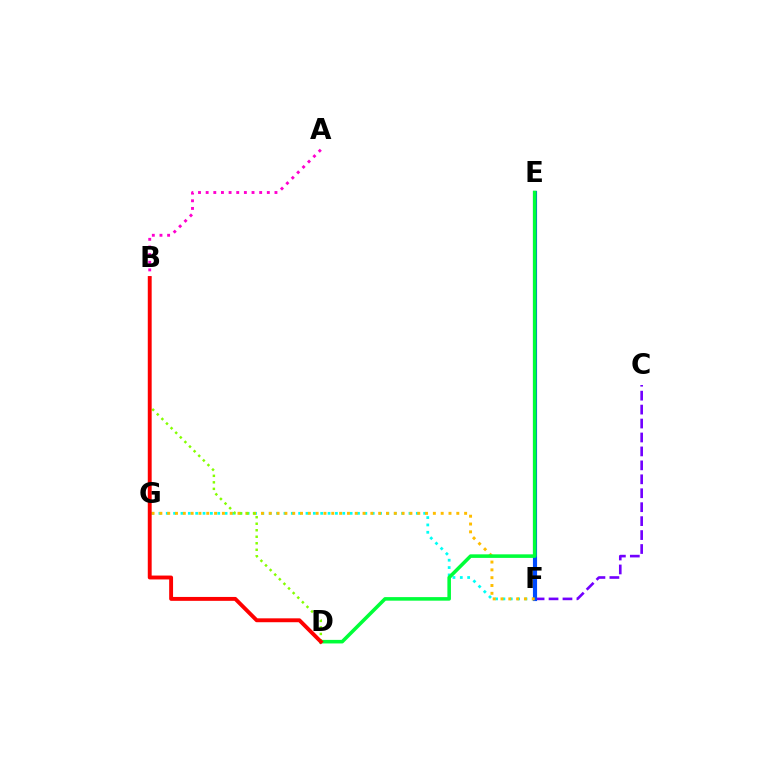{('C', 'F'): [{'color': '#7200ff', 'line_style': 'dashed', 'thickness': 1.89}], ('F', 'G'): [{'color': '#00fff6', 'line_style': 'dotted', 'thickness': 2.0}, {'color': '#ffbd00', 'line_style': 'dotted', 'thickness': 2.12}], ('E', 'F'): [{'color': '#004bff', 'line_style': 'solid', 'thickness': 2.98}], ('B', 'D'): [{'color': '#84ff00', 'line_style': 'dotted', 'thickness': 1.77}, {'color': '#ff0000', 'line_style': 'solid', 'thickness': 2.8}], ('A', 'B'): [{'color': '#ff00cf', 'line_style': 'dotted', 'thickness': 2.08}], ('D', 'E'): [{'color': '#00ff39', 'line_style': 'solid', 'thickness': 2.56}]}